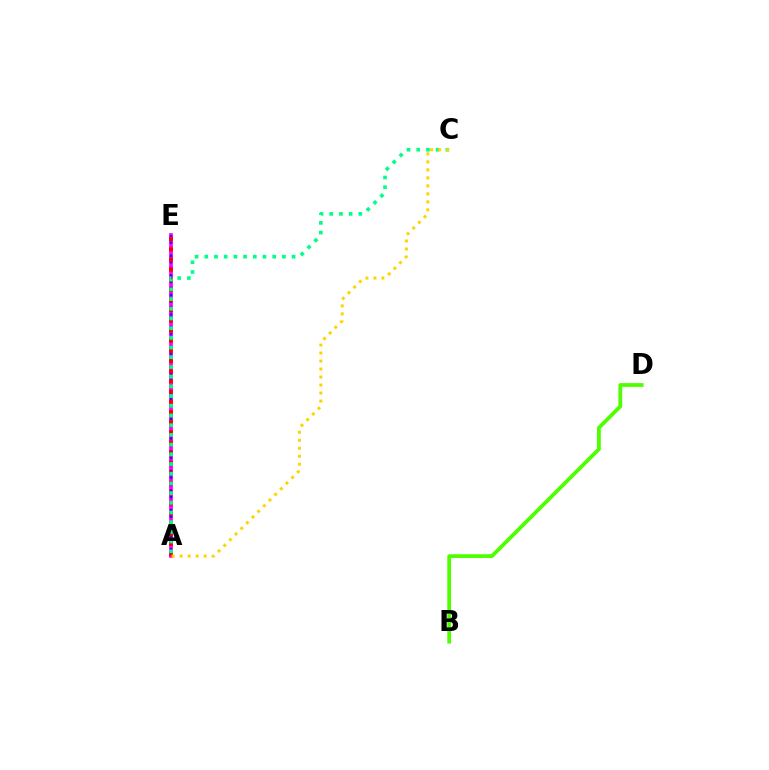{('B', 'D'): [{'color': '#4fff00', 'line_style': 'solid', 'thickness': 2.72}], ('A', 'E'): [{'color': '#009eff', 'line_style': 'dotted', 'thickness': 2.68}, {'color': '#ff00ed', 'line_style': 'solid', 'thickness': 2.67}, {'color': '#3700ff', 'line_style': 'dotted', 'thickness': 1.77}, {'color': '#ff0000', 'line_style': 'dotted', 'thickness': 2.76}], ('A', 'C'): [{'color': '#00ff86', 'line_style': 'dotted', 'thickness': 2.64}, {'color': '#ffd500', 'line_style': 'dotted', 'thickness': 2.17}]}